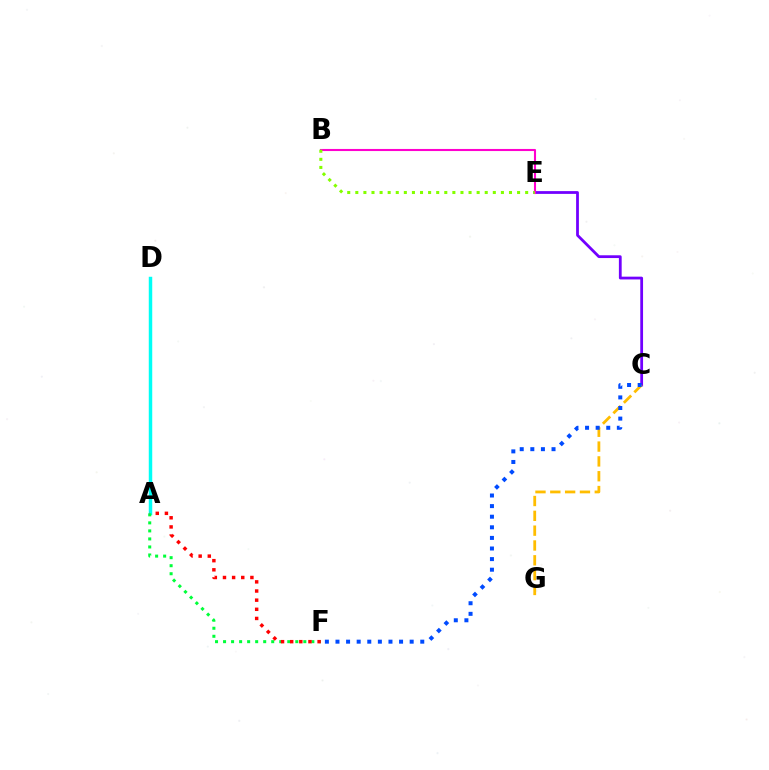{('C', 'E'): [{'color': '#7200ff', 'line_style': 'solid', 'thickness': 2.0}], ('A', 'D'): [{'color': '#00fff6', 'line_style': 'solid', 'thickness': 2.49}], ('C', 'G'): [{'color': '#ffbd00', 'line_style': 'dashed', 'thickness': 2.01}], ('B', 'E'): [{'color': '#ff00cf', 'line_style': 'solid', 'thickness': 1.51}, {'color': '#84ff00', 'line_style': 'dotted', 'thickness': 2.2}], ('A', 'F'): [{'color': '#00ff39', 'line_style': 'dotted', 'thickness': 2.18}, {'color': '#ff0000', 'line_style': 'dotted', 'thickness': 2.48}], ('C', 'F'): [{'color': '#004bff', 'line_style': 'dotted', 'thickness': 2.88}]}